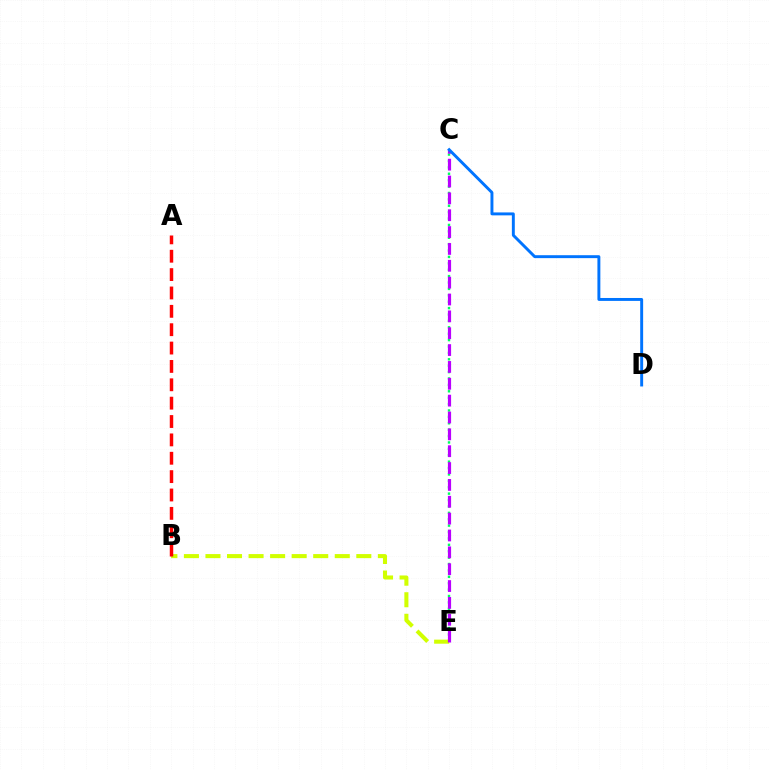{('C', 'E'): [{'color': '#00ff5c', 'line_style': 'dotted', 'thickness': 1.74}, {'color': '#b900ff', 'line_style': 'dashed', 'thickness': 2.29}], ('B', 'E'): [{'color': '#d1ff00', 'line_style': 'dashed', 'thickness': 2.93}], ('C', 'D'): [{'color': '#0074ff', 'line_style': 'solid', 'thickness': 2.11}], ('A', 'B'): [{'color': '#ff0000', 'line_style': 'dashed', 'thickness': 2.5}]}